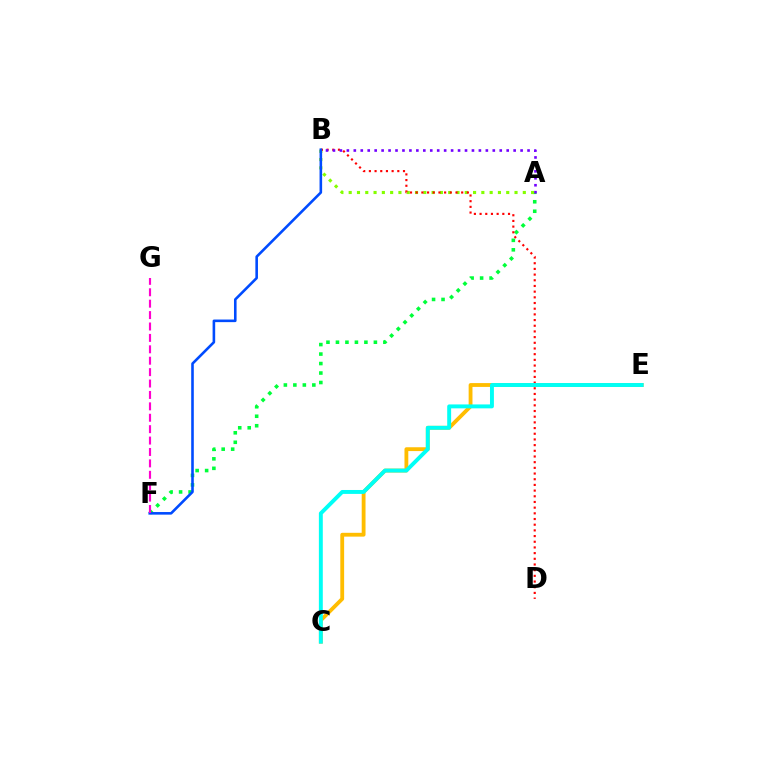{('A', 'F'): [{'color': '#00ff39', 'line_style': 'dotted', 'thickness': 2.58}], ('A', 'B'): [{'color': '#84ff00', 'line_style': 'dotted', 'thickness': 2.25}, {'color': '#7200ff', 'line_style': 'dotted', 'thickness': 1.89}], ('C', 'E'): [{'color': '#ffbd00', 'line_style': 'solid', 'thickness': 2.75}, {'color': '#00fff6', 'line_style': 'solid', 'thickness': 2.82}], ('B', 'D'): [{'color': '#ff0000', 'line_style': 'dotted', 'thickness': 1.54}], ('B', 'F'): [{'color': '#004bff', 'line_style': 'solid', 'thickness': 1.87}], ('F', 'G'): [{'color': '#ff00cf', 'line_style': 'dashed', 'thickness': 1.55}]}